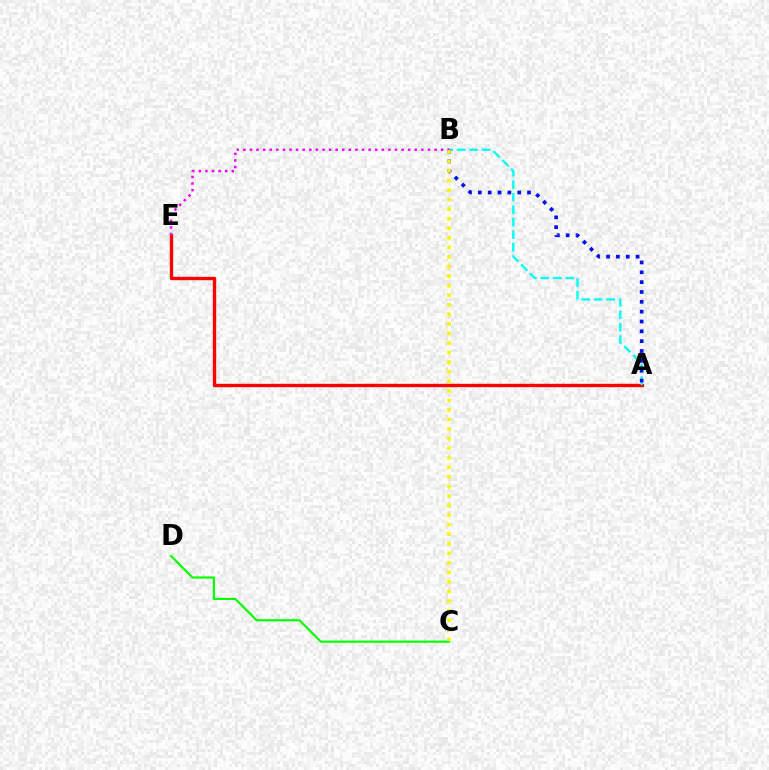{('A', 'E'): [{'color': '#ff0000', 'line_style': 'solid', 'thickness': 2.41}], ('A', 'B'): [{'color': '#00fff6', 'line_style': 'dashed', 'thickness': 1.69}, {'color': '#0010ff', 'line_style': 'dotted', 'thickness': 2.67}], ('B', 'E'): [{'color': '#ee00ff', 'line_style': 'dotted', 'thickness': 1.79}], ('C', 'D'): [{'color': '#08ff00', 'line_style': 'solid', 'thickness': 1.56}], ('B', 'C'): [{'color': '#fcf500', 'line_style': 'dotted', 'thickness': 2.6}]}